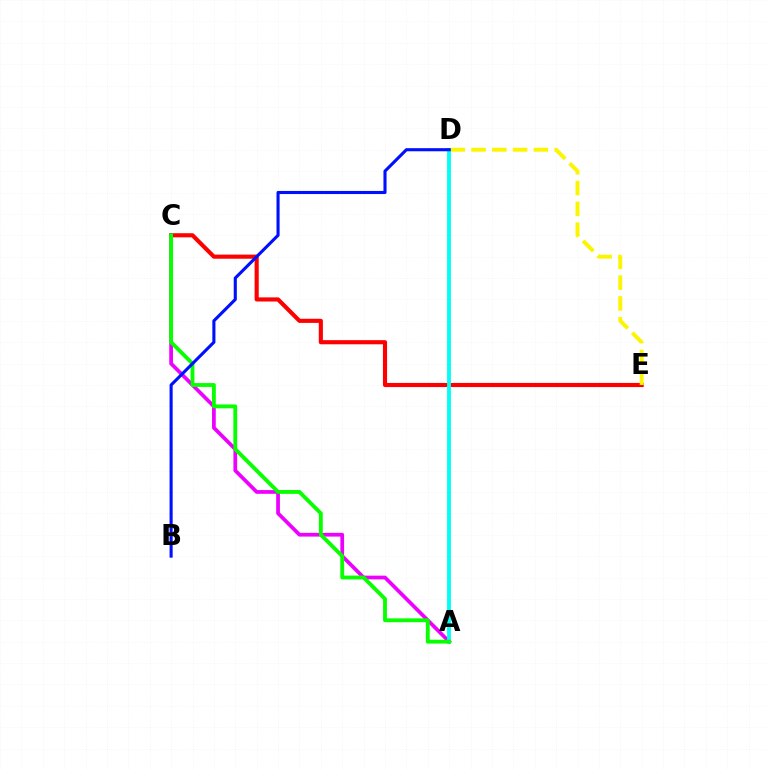{('C', 'E'): [{'color': '#ff0000', 'line_style': 'solid', 'thickness': 2.97}], ('D', 'E'): [{'color': '#fcf500', 'line_style': 'dashed', 'thickness': 2.83}], ('A', 'C'): [{'color': '#ee00ff', 'line_style': 'solid', 'thickness': 2.68}, {'color': '#08ff00', 'line_style': 'solid', 'thickness': 2.77}], ('A', 'D'): [{'color': '#00fff6', 'line_style': 'solid', 'thickness': 2.77}], ('B', 'D'): [{'color': '#0010ff', 'line_style': 'solid', 'thickness': 2.23}]}